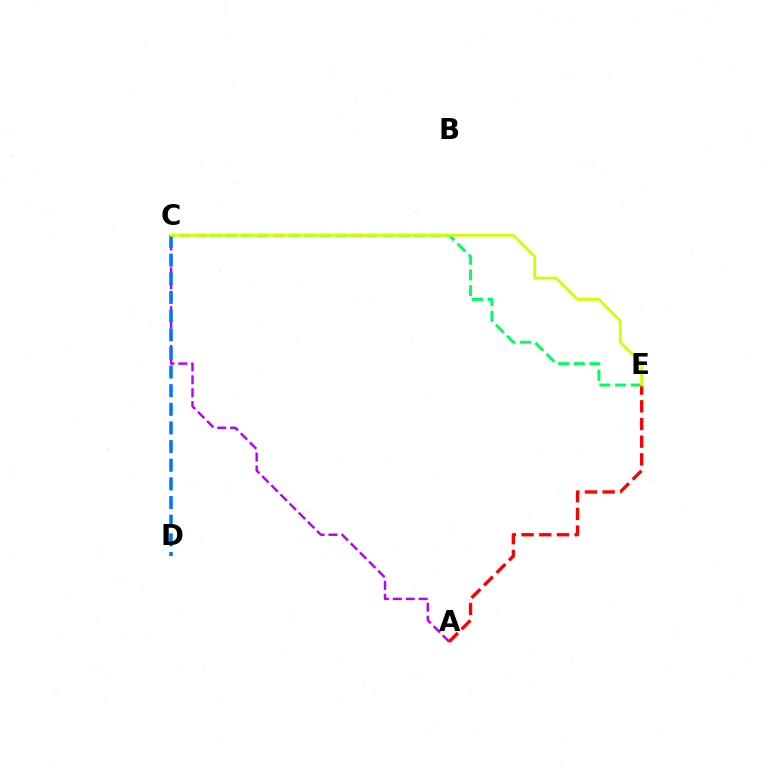{('C', 'E'): [{'color': '#00ff5c', 'line_style': 'dashed', 'thickness': 2.13}, {'color': '#d1ff00', 'line_style': 'solid', 'thickness': 2.0}], ('A', 'C'): [{'color': '#b900ff', 'line_style': 'dashed', 'thickness': 1.76}], ('C', 'D'): [{'color': '#0074ff', 'line_style': 'dashed', 'thickness': 2.53}], ('A', 'E'): [{'color': '#ff0000', 'line_style': 'dashed', 'thickness': 2.4}]}